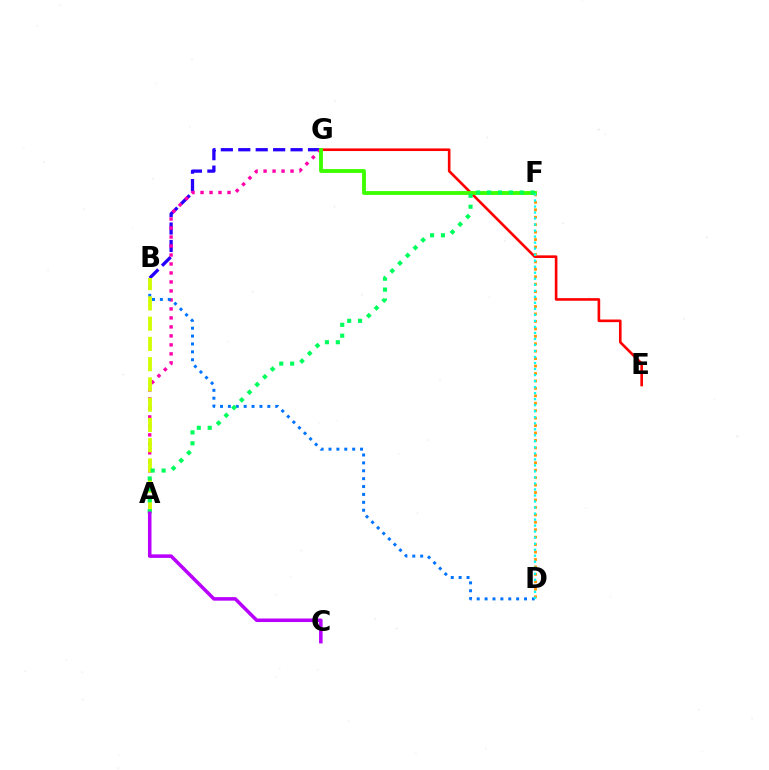{('B', 'G'): [{'color': '#2500ff', 'line_style': 'dashed', 'thickness': 2.37}], ('E', 'G'): [{'color': '#ff0000', 'line_style': 'solid', 'thickness': 1.89}], ('A', 'G'): [{'color': '#ff00ac', 'line_style': 'dotted', 'thickness': 2.44}], ('B', 'D'): [{'color': '#0074ff', 'line_style': 'dotted', 'thickness': 2.14}], ('D', 'F'): [{'color': '#ff9400', 'line_style': 'dotted', 'thickness': 2.02}, {'color': '#00fff6', 'line_style': 'dotted', 'thickness': 1.64}], ('A', 'B'): [{'color': '#d1ff00', 'line_style': 'dashed', 'thickness': 2.75}], ('F', 'G'): [{'color': '#3dff00', 'line_style': 'solid', 'thickness': 2.78}], ('A', 'F'): [{'color': '#00ff5c', 'line_style': 'dotted', 'thickness': 2.96}], ('A', 'C'): [{'color': '#b900ff', 'line_style': 'solid', 'thickness': 2.54}]}